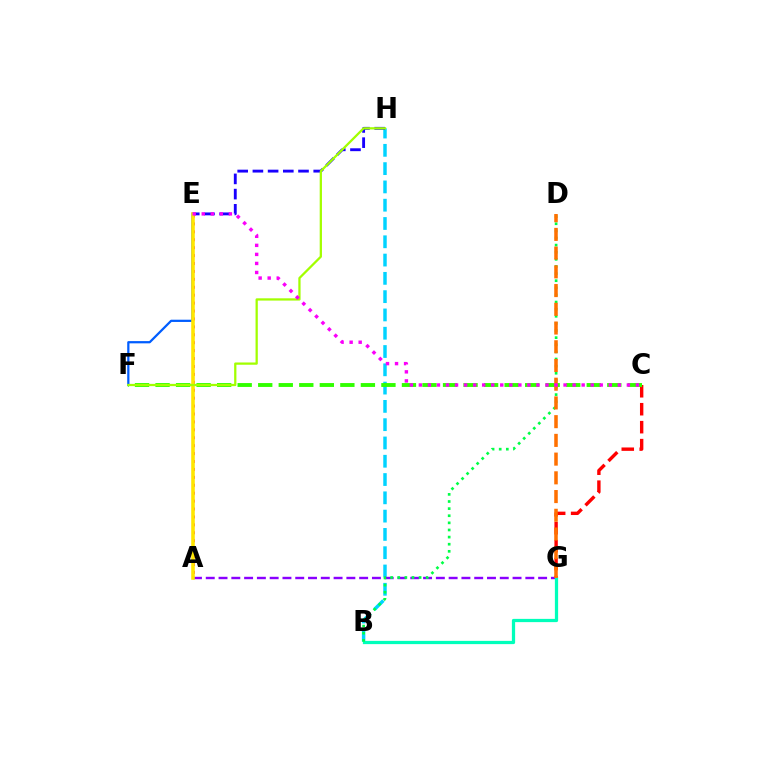{('C', 'G'): [{'color': '#ff0000', 'line_style': 'dashed', 'thickness': 2.44}], ('A', 'E'): [{'color': '#ff0088', 'line_style': 'dotted', 'thickness': 2.15}, {'color': '#ffe600', 'line_style': 'solid', 'thickness': 2.58}], ('B', 'H'): [{'color': '#00d3ff', 'line_style': 'dashed', 'thickness': 2.48}], ('A', 'G'): [{'color': '#8a00ff', 'line_style': 'dashed', 'thickness': 1.74}], ('B', 'G'): [{'color': '#00ffbb', 'line_style': 'solid', 'thickness': 2.33}], ('C', 'F'): [{'color': '#31ff00', 'line_style': 'dashed', 'thickness': 2.79}], ('E', 'F'): [{'color': '#005dff', 'line_style': 'solid', 'thickness': 1.62}], ('B', 'D'): [{'color': '#00ff45', 'line_style': 'dotted', 'thickness': 1.93}], ('D', 'G'): [{'color': '#ff7000', 'line_style': 'dashed', 'thickness': 2.54}], ('E', 'H'): [{'color': '#1900ff', 'line_style': 'dashed', 'thickness': 2.07}], ('F', 'H'): [{'color': '#a2ff00', 'line_style': 'solid', 'thickness': 1.63}], ('C', 'E'): [{'color': '#fa00f9', 'line_style': 'dotted', 'thickness': 2.46}]}